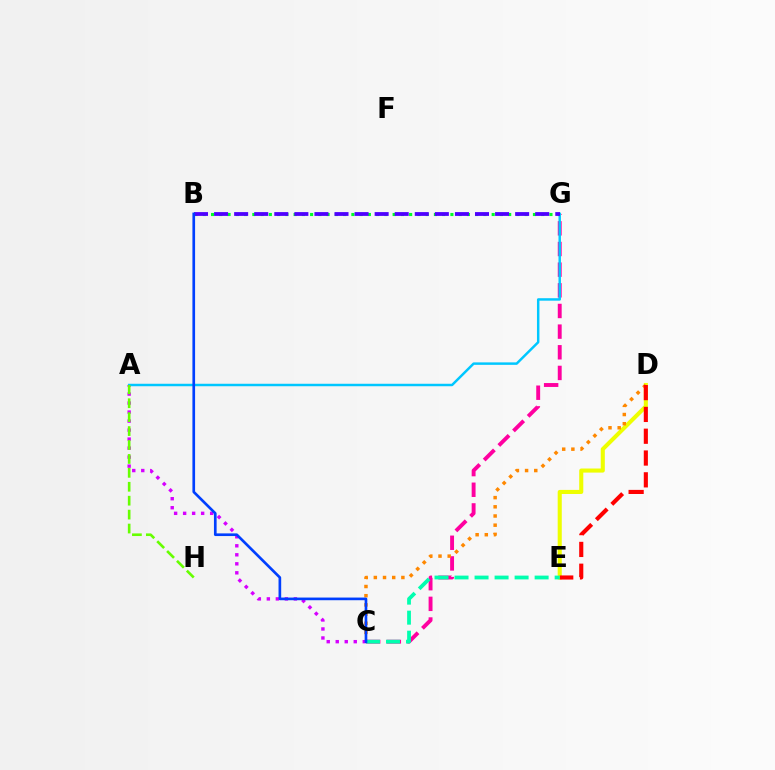{('C', 'G'): [{'color': '#ff00a0', 'line_style': 'dashed', 'thickness': 2.81}], ('B', 'G'): [{'color': '#00ff27', 'line_style': 'dotted', 'thickness': 2.24}, {'color': '#4f00ff', 'line_style': 'dashed', 'thickness': 2.73}], ('D', 'E'): [{'color': '#eeff00', 'line_style': 'solid', 'thickness': 2.94}, {'color': '#ff0000', 'line_style': 'dashed', 'thickness': 2.96}], ('C', 'D'): [{'color': '#ff8800', 'line_style': 'dotted', 'thickness': 2.5}], ('A', 'C'): [{'color': '#d600ff', 'line_style': 'dotted', 'thickness': 2.45}], ('A', 'G'): [{'color': '#00c7ff', 'line_style': 'solid', 'thickness': 1.78}], ('A', 'H'): [{'color': '#66ff00', 'line_style': 'dashed', 'thickness': 1.89}], ('C', 'E'): [{'color': '#00ffaf', 'line_style': 'dashed', 'thickness': 2.72}], ('B', 'C'): [{'color': '#003fff', 'line_style': 'solid', 'thickness': 1.92}]}